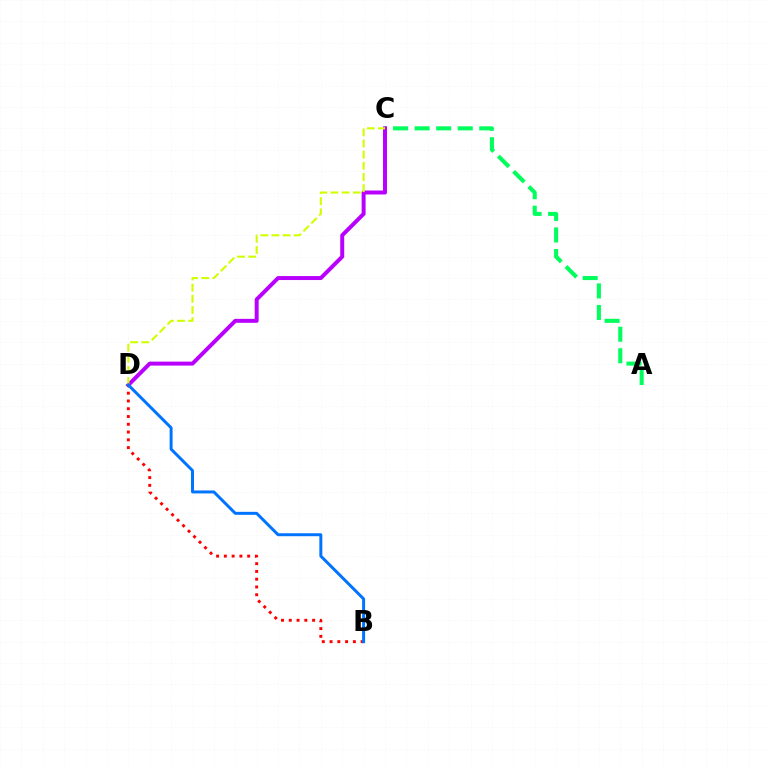{('A', 'C'): [{'color': '#00ff5c', 'line_style': 'dashed', 'thickness': 2.93}], ('C', 'D'): [{'color': '#b900ff', 'line_style': 'solid', 'thickness': 2.86}, {'color': '#d1ff00', 'line_style': 'dashed', 'thickness': 1.52}], ('B', 'D'): [{'color': '#ff0000', 'line_style': 'dotted', 'thickness': 2.11}, {'color': '#0074ff', 'line_style': 'solid', 'thickness': 2.14}]}